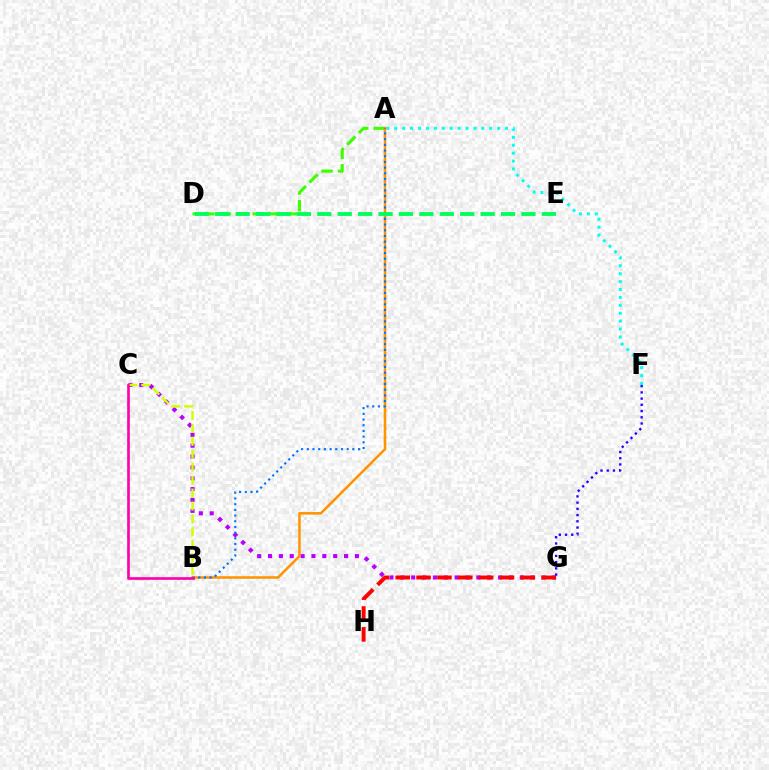{('A', 'F'): [{'color': '#00fff6', 'line_style': 'dotted', 'thickness': 2.15}], ('C', 'G'): [{'color': '#b900ff', 'line_style': 'dotted', 'thickness': 2.95}], ('G', 'H'): [{'color': '#ff0000', 'line_style': 'dashed', 'thickness': 2.83}], ('A', 'D'): [{'color': '#3dff00', 'line_style': 'dashed', 'thickness': 2.24}], ('A', 'B'): [{'color': '#ff9400', 'line_style': 'solid', 'thickness': 1.84}, {'color': '#0074ff', 'line_style': 'dotted', 'thickness': 1.55}], ('B', 'C'): [{'color': '#d1ff00', 'line_style': 'dashed', 'thickness': 1.76}, {'color': '#ff00ac', 'line_style': 'solid', 'thickness': 1.92}], ('F', 'G'): [{'color': '#2500ff', 'line_style': 'dotted', 'thickness': 1.69}], ('D', 'E'): [{'color': '#00ff5c', 'line_style': 'dashed', 'thickness': 2.77}]}